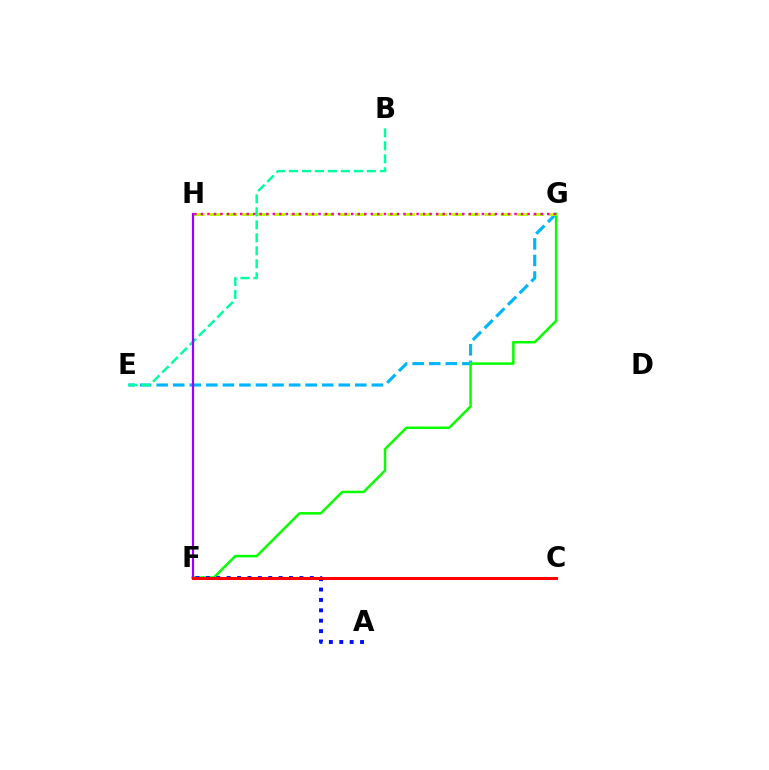{('E', 'G'): [{'color': '#00b5ff', 'line_style': 'dashed', 'thickness': 2.25}], ('C', 'F'): [{'color': '#ffa500', 'line_style': 'dotted', 'thickness': 2.17}, {'color': '#ff0000', 'line_style': 'solid', 'thickness': 2.15}], ('F', 'G'): [{'color': '#08ff00', 'line_style': 'solid', 'thickness': 1.81}], ('B', 'E'): [{'color': '#00ff9d', 'line_style': 'dashed', 'thickness': 1.76}], ('G', 'H'): [{'color': '#b3ff00', 'line_style': 'dashed', 'thickness': 2.2}, {'color': '#ff00bd', 'line_style': 'dotted', 'thickness': 1.78}], ('A', 'F'): [{'color': '#0010ff', 'line_style': 'dotted', 'thickness': 2.82}], ('F', 'H'): [{'color': '#9b00ff', 'line_style': 'solid', 'thickness': 1.58}]}